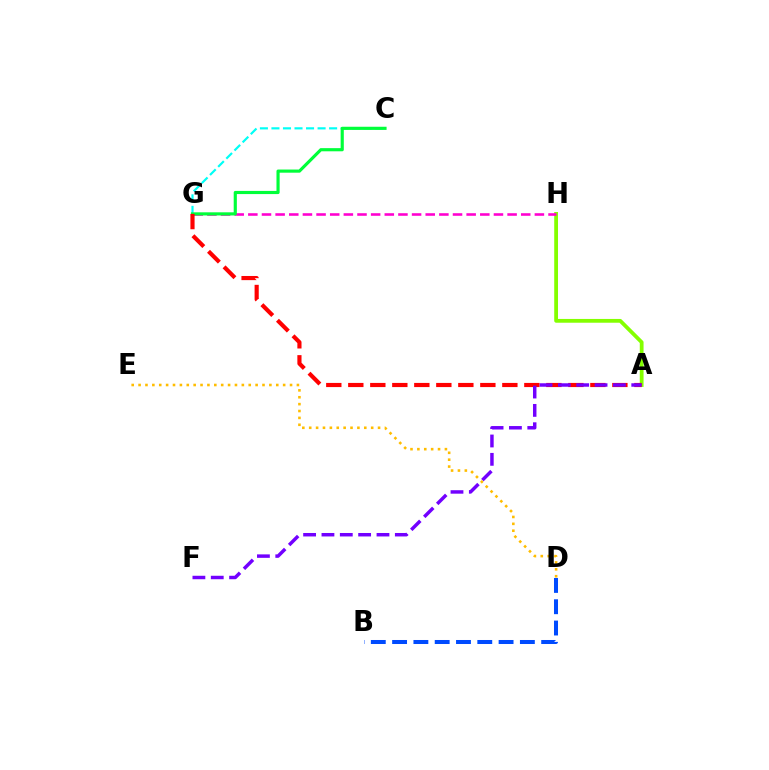{('A', 'H'): [{'color': '#84ff00', 'line_style': 'solid', 'thickness': 2.72}], ('C', 'G'): [{'color': '#00fff6', 'line_style': 'dashed', 'thickness': 1.57}, {'color': '#00ff39', 'line_style': 'solid', 'thickness': 2.27}], ('B', 'D'): [{'color': '#004bff', 'line_style': 'dashed', 'thickness': 2.89}], ('G', 'H'): [{'color': '#ff00cf', 'line_style': 'dashed', 'thickness': 1.85}], ('A', 'G'): [{'color': '#ff0000', 'line_style': 'dashed', 'thickness': 2.99}], ('A', 'F'): [{'color': '#7200ff', 'line_style': 'dashed', 'thickness': 2.49}], ('D', 'E'): [{'color': '#ffbd00', 'line_style': 'dotted', 'thickness': 1.87}]}